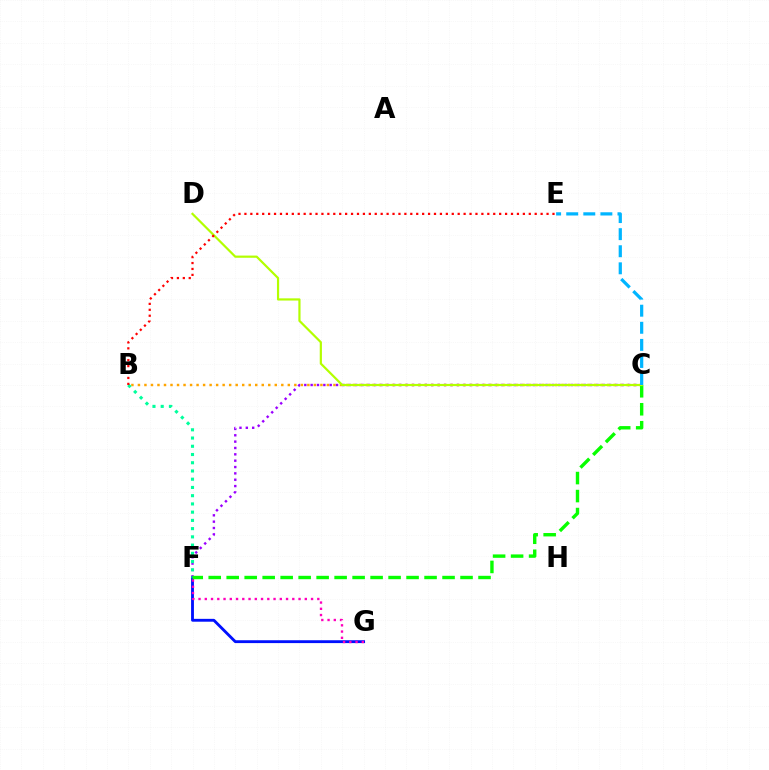{('B', 'C'): [{'color': '#ffa500', 'line_style': 'dotted', 'thickness': 1.77}], ('C', 'F'): [{'color': '#9b00ff', 'line_style': 'dotted', 'thickness': 1.73}, {'color': '#08ff00', 'line_style': 'dashed', 'thickness': 2.44}], ('F', 'G'): [{'color': '#0010ff', 'line_style': 'solid', 'thickness': 2.05}, {'color': '#ff00bd', 'line_style': 'dotted', 'thickness': 1.7}], ('B', 'F'): [{'color': '#00ff9d', 'line_style': 'dotted', 'thickness': 2.24}], ('C', 'D'): [{'color': '#b3ff00', 'line_style': 'solid', 'thickness': 1.58}], ('C', 'E'): [{'color': '#00b5ff', 'line_style': 'dashed', 'thickness': 2.32}], ('B', 'E'): [{'color': '#ff0000', 'line_style': 'dotted', 'thickness': 1.61}]}